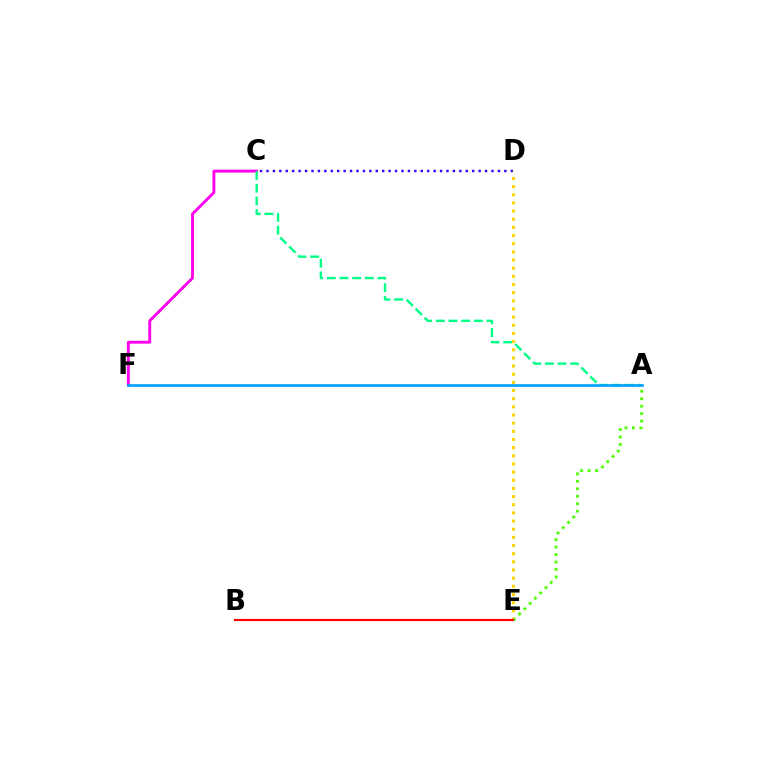{('C', 'D'): [{'color': '#3700ff', 'line_style': 'dotted', 'thickness': 1.75}], ('D', 'E'): [{'color': '#ffd500', 'line_style': 'dotted', 'thickness': 2.22}], ('C', 'F'): [{'color': '#ff00ed', 'line_style': 'solid', 'thickness': 2.07}], ('A', 'E'): [{'color': '#4fff00', 'line_style': 'dotted', 'thickness': 2.03}], ('A', 'C'): [{'color': '#00ff86', 'line_style': 'dashed', 'thickness': 1.72}], ('B', 'E'): [{'color': '#ff0000', 'line_style': 'solid', 'thickness': 1.57}], ('A', 'F'): [{'color': '#009eff', 'line_style': 'solid', 'thickness': 1.89}]}